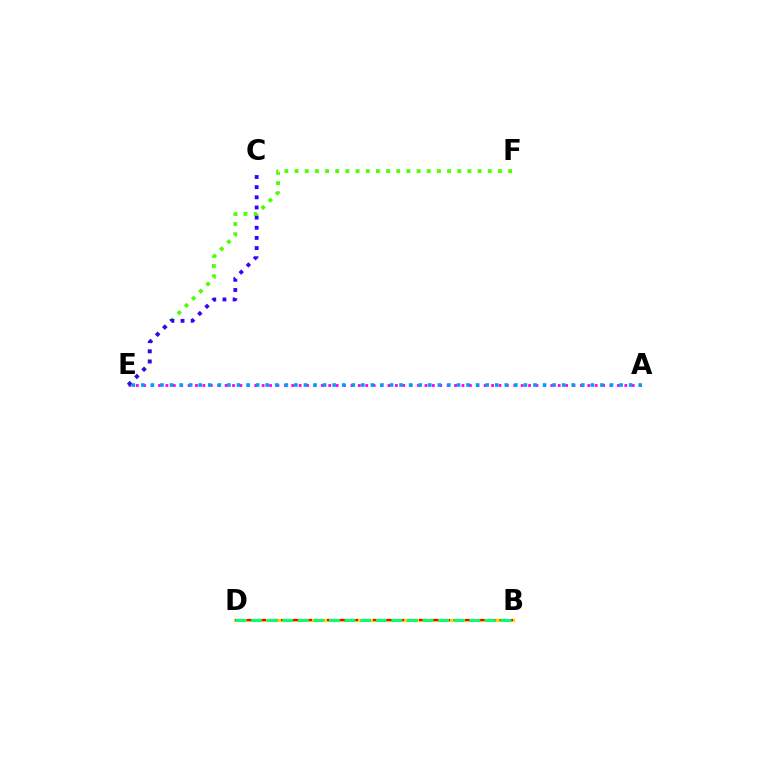{('B', 'D'): [{'color': '#ffd500', 'line_style': 'solid', 'thickness': 2.32}, {'color': '#ff0000', 'line_style': 'dashed', 'thickness': 1.56}, {'color': '#00ff86', 'line_style': 'dashed', 'thickness': 2.12}], ('A', 'E'): [{'color': '#ff00ed', 'line_style': 'dotted', 'thickness': 2.01}, {'color': '#009eff', 'line_style': 'dotted', 'thickness': 2.6}], ('E', 'F'): [{'color': '#4fff00', 'line_style': 'dotted', 'thickness': 2.76}], ('C', 'E'): [{'color': '#3700ff', 'line_style': 'dotted', 'thickness': 2.76}]}